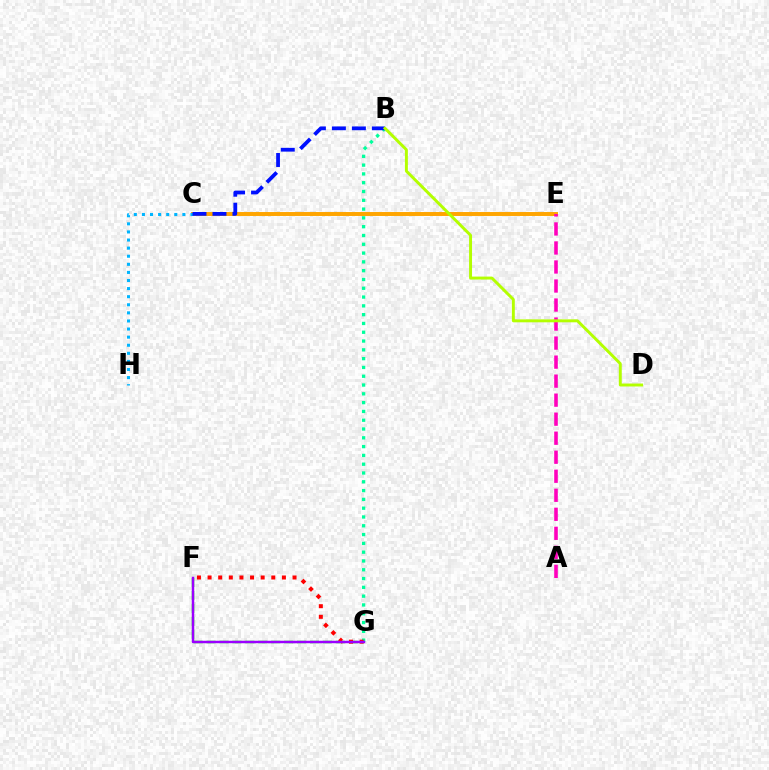{('B', 'G'): [{'color': '#00ff9d', 'line_style': 'dotted', 'thickness': 2.39}], ('F', 'G'): [{'color': '#08ff00', 'line_style': 'dashed', 'thickness': 1.76}, {'color': '#ff0000', 'line_style': 'dotted', 'thickness': 2.89}, {'color': '#9b00ff', 'line_style': 'solid', 'thickness': 1.77}], ('C', 'E'): [{'color': '#ffa500', 'line_style': 'solid', 'thickness': 2.84}], ('C', 'H'): [{'color': '#00b5ff', 'line_style': 'dotted', 'thickness': 2.2}], ('A', 'E'): [{'color': '#ff00bd', 'line_style': 'dashed', 'thickness': 2.58}], ('B', 'C'): [{'color': '#0010ff', 'line_style': 'dashed', 'thickness': 2.72}], ('B', 'D'): [{'color': '#b3ff00', 'line_style': 'solid', 'thickness': 2.12}]}